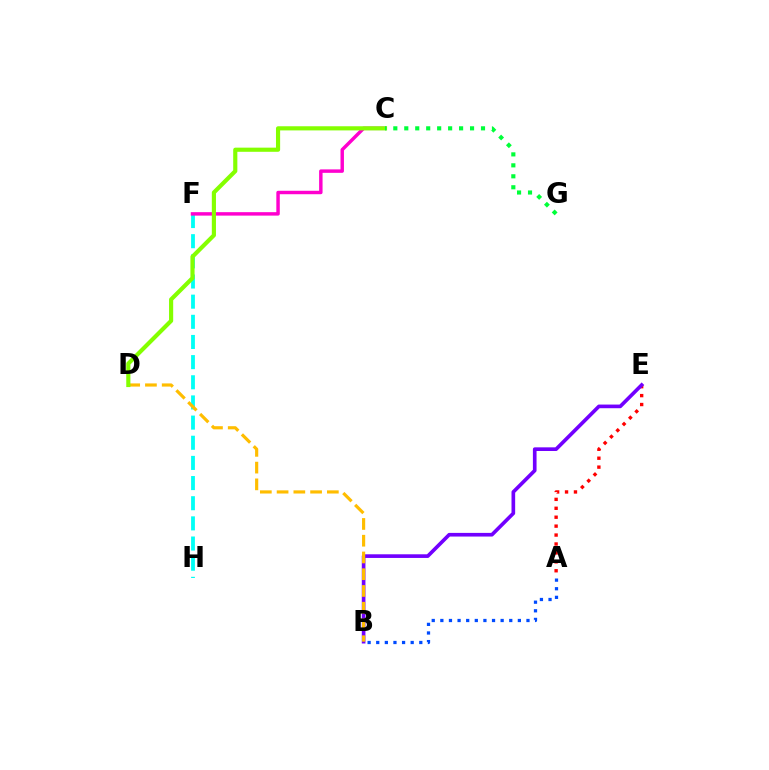{('A', 'B'): [{'color': '#004bff', 'line_style': 'dotted', 'thickness': 2.34}], ('A', 'E'): [{'color': '#ff0000', 'line_style': 'dotted', 'thickness': 2.42}], ('B', 'E'): [{'color': '#7200ff', 'line_style': 'solid', 'thickness': 2.63}], ('F', 'H'): [{'color': '#00fff6', 'line_style': 'dashed', 'thickness': 2.74}], ('C', 'F'): [{'color': '#ff00cf', 'line_style': 'solid', 'thickness': 2.48}], ('B', 'D'): [{'color': '#ffbd00', 'line_style': 'dashed', 'thickness': 2.28}], ('C', 'D'): [{'color': '#84ff00', 'line_style': 'solid', 'thickness': 2.99}], ('C', 'G'): [{'color': '#00ff39', 'line_style': 'dotted', 'thickness': 2.98}]}